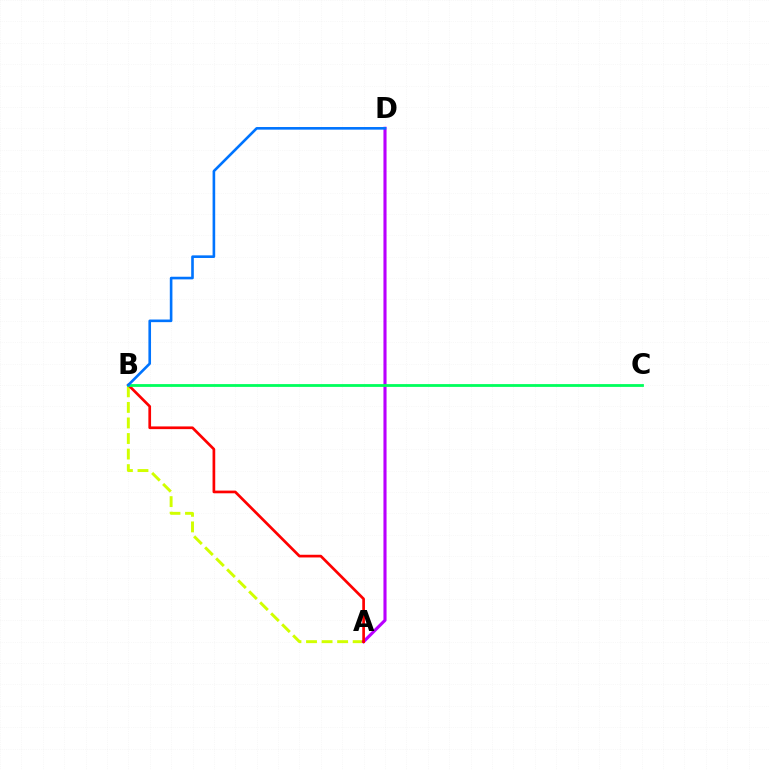{('A', 'B'): [{'color': '#d1ff00', 'line_style': 'dashed', 'thickness': 2.11}, {'color': '#ff0000', 'line_style': 'solid', 'thickness': 1.94}], ('A', 'D'): [{'color': '#b900ff', 'line_style': 'solid', 'thickness': 2.24}], ('B', 'C'): [{'color': '#00ff5c', 'line_style': 'solid', 'thickness': 2.01}], ('B', 'D'): [{'color': '#0074ff', 'line_style': 'solid', 'thickness': 1.89}]}